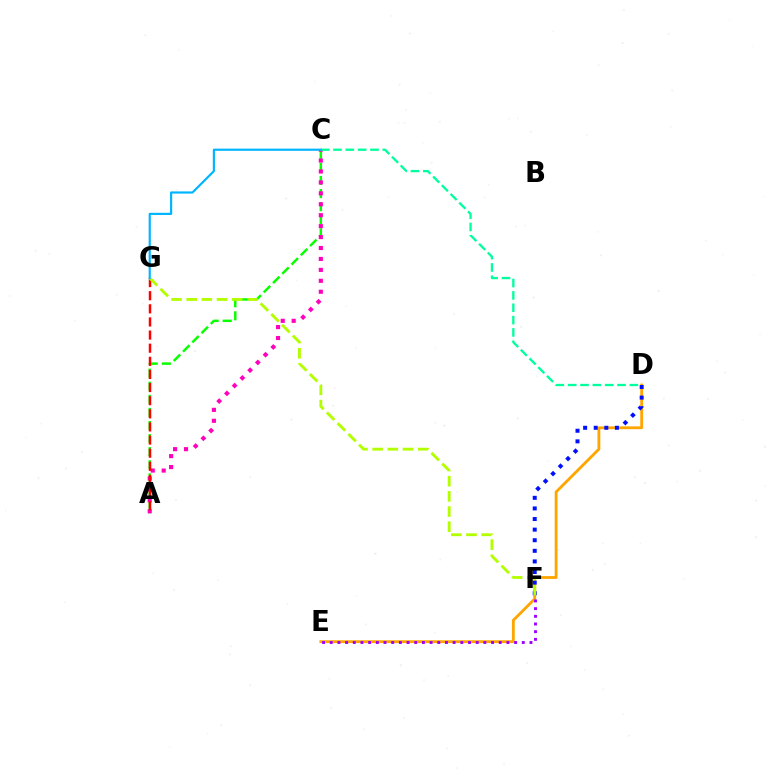{('D', 'E'): [{'color': '#ffa500', 'line_style': 'solid', 'thickness': 2.03}], ('A', 'C'): [{'color': '#08ff00', 'line_style': 'dashed', 'thickness': 1.78}, {'color': '#ff00bd', 'line_style': 'dotted', 'thickness': 2.97}], ('D', 'F'): [{'color': '#0010ff', 'line_style': 'dotted', 'thickness': 2.88}], ('A', 'G'): [{'color': '#ff0000', 'line_style': 'dashed', 'thickness': 1.78}], ('F', 'G'): [{'color': '#b3ff00', 'line_style': 'dashed', 'thickness': 2.06}], ('C', 'D'): [{'color': '#00ff9d', 'line_style': 'dashed', 'thickness': 1.68}], ('C', 'G'): [{'color': '#00b5ff', 'line_style': 'solid', 'thickness': 1.56}], ('E', 'F'): [{'color': '#9b00ff', 'line_style': 'dotted', 'thickness': 2.09}]}